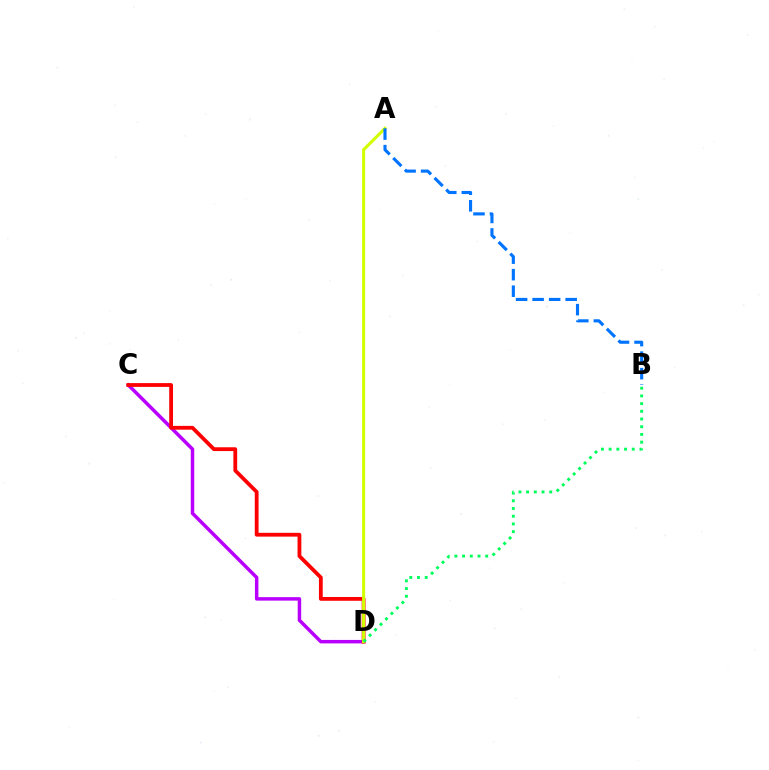{('C', 'D'): [{'color': '#b900ff', 'line_style': 'solid', 'thickness': 2.5}, {'color': '#ff0000', 'line_style': 'solid', 'thickness': 2.73}], ('A', 'D'): [{'color': '#d1ff00', 'line_style': 'solid', 'thickness': 2.21}], ('B', 'D'): [{'color': '#00ff5c', 'line_style': 'dotted', 'thickness': 2.09}], ('A', 'B'): [{'color': '#0074ff', 'line_style': 'dashed', 'thickness': 2.24}]}